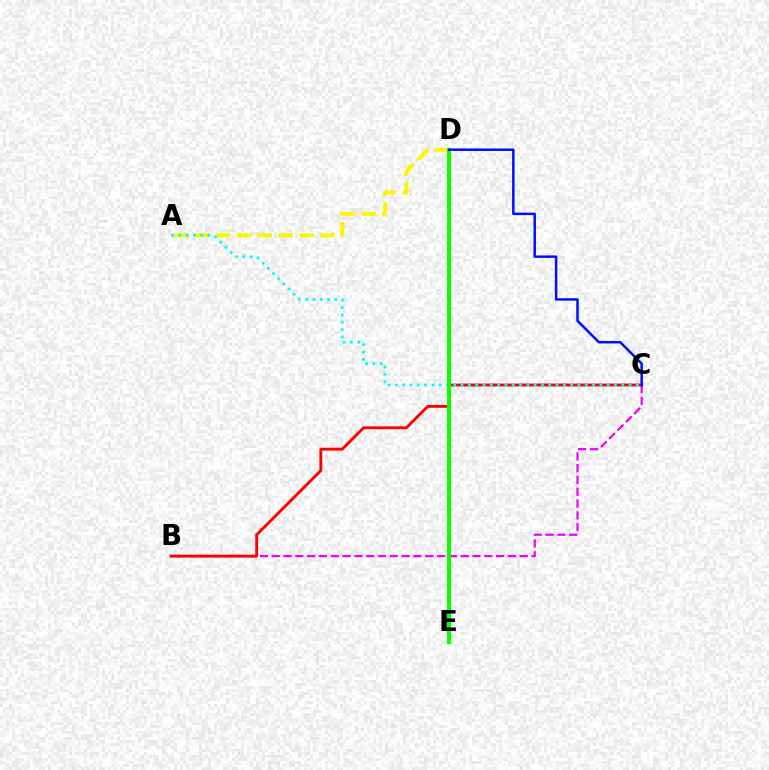{('B', 'C'): [{'color': '#ee00ff', 'line_style': 'dashed', 'thickness': 1.6}, {'color': '#ff0000', 'line_style': 'solid', 'thickness': 2.07}], ('A', 'D'): [{'color': '#fcf500', 'line_style': 'dashed', 'thickness': 2.83}], ('A', 'C'): [{'color': '#00fff6', 'line_style': 'dotted', 'thickness': 1.98}], ('D', 'E'): [{'color': '#08ff00', 'line_style': 'solid', 'thickness': 2.93}], ('C', 'D'): [{'color': '#0010ff', 'line_style': 'solid', 'thickness': 1.79}]}